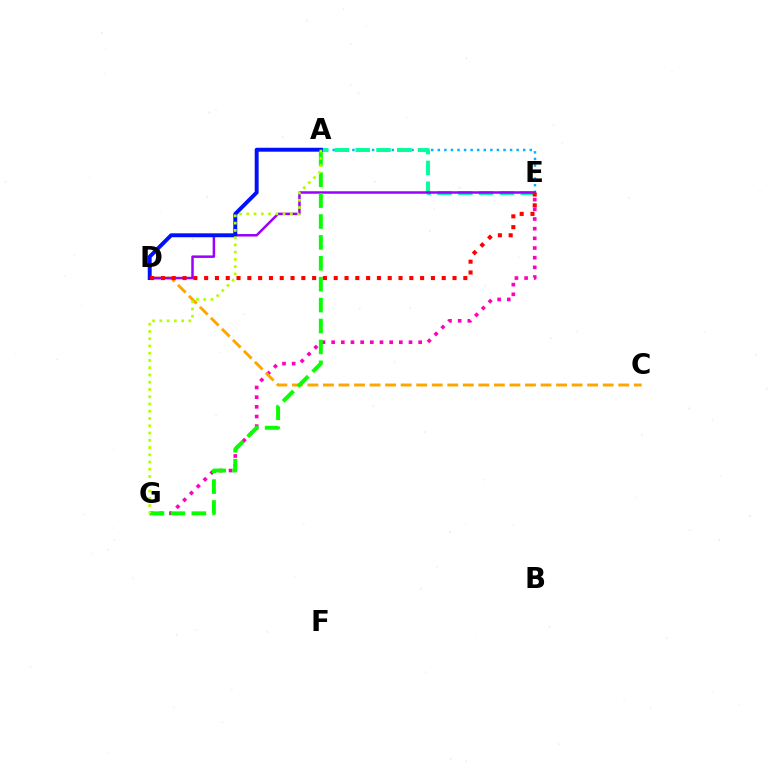{('A', 'E'): [{'color': '#00b5ff', 'line_style': 'dotted', 'thickness': 1.78}, {'color': '#00ff9d', 'line_style': 'dashed', 'thickness': 2.83}], ('E', 'G'): [{'color': '#ff00bd', 'line_style': 'dotted', 'thickness': 2.63}], ('C', 'D'): [{'color': '#ffa500', 'line_style': 'dashed', 'thickness': 2.11}], ('D', 'E'): [{'color': '#9b00ff', 'line_style': 'solid', 'thickness': 1.8}, {'color': '#ff0000', 'line_style': 'dotted', 'thickness': 2.93}], ('A', 'G'): [{'color': '#08ff00', 'line_style': 'dashed', 'thickness': 2.84}, {'color': '#b3ff00', 'line_style': 'dotted', 'thickness': 1.97}], ('A', 'D'): [{'color': '#0010ff', 'line_style': 'solid', 'thickness': 2.83}]}